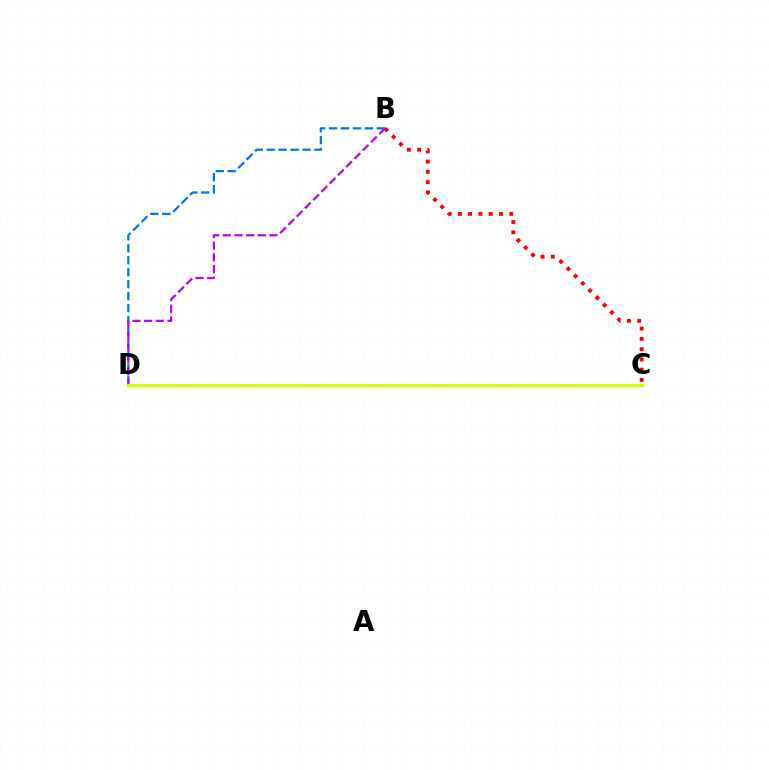{('B', 'C'): [{'color': '#ff0000', 'line_style': 'dotted', 'thickness': 2.79}], ('C', 'D'): [{'color': '#00ff5c', 'line_style': 'solid', 'thickness': 1.96}, {'color': '#d1ff00', 'line_style': 'solid', 'thickness': 2.37}], ('B', 'D'): [{'color': '#0074ff', 'line_style': 'dashed', 'thickness': 1.62}, {'color': '#b900ff', 'line_style': 'dashed', 'thickness': 1.59}]}